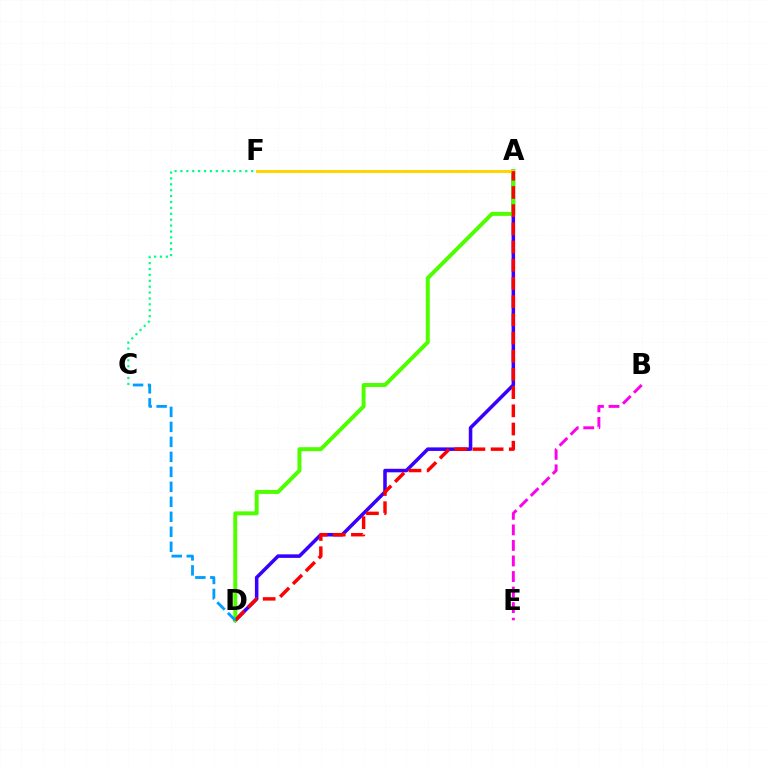{('A', 'D'): [{'color': '#3700ff', 'line_style': 'solid', 'thickness': 2.54}, {'color': '#4fff00', 'line_style': 'solid', 'thickness': 2.86}, {'color': '#ff0000', 'line_style': 'dashed', 'thickness': 2.47}], ('C', 'F'): [{'color': '#00ff86', 'line_style': 'dotted', 'thickness': 1.6}], ('A', 'F'): [{'color': '#ffd500', 'line_style': 'solid', 'thickness': 2.14}], ('B', 'E'): [{'color': '#ff00ed', 'line_style': 'dashed', 'thickness': 2.11}], ('C', 'D'): [{'color': '#009eff', 'line_style': 'dashed', 'thickness': 2.04}]}